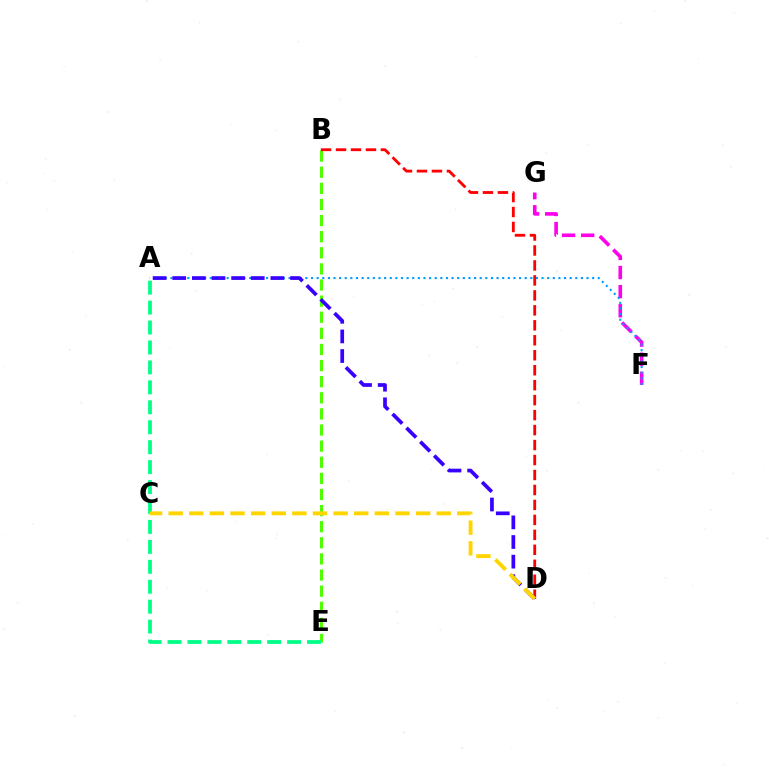{('F', 'G'): [{'color': '#ff00ed', 'line_style': 'dashed', 'thickness': 2.6}], ('B', 'E'): [{'color': '#4fff00', 'line_style': 'dashed', 'thickness': 2.19}], ('B', 'D'): [{'color': '#ff0000', 'line_style': 'dashed', 'thickness': 2.03}], ('A', 'F'): [{'color': '#009eff', 'line_style': 'dotted', 'thickness': 1.53}], ('A', 'E'): [{'color': '#00ff86', 'line_style': 'dashed', 'thickness': 2.71}], ('A', 'D'): [{'color': '#3700ff', 'line_style': 'dashed', 'thickness': 2.67}], ('C', 'D'): [{'color': '#ffd500', 'line_style': 'dashed', 'thickness': 2.8}]}